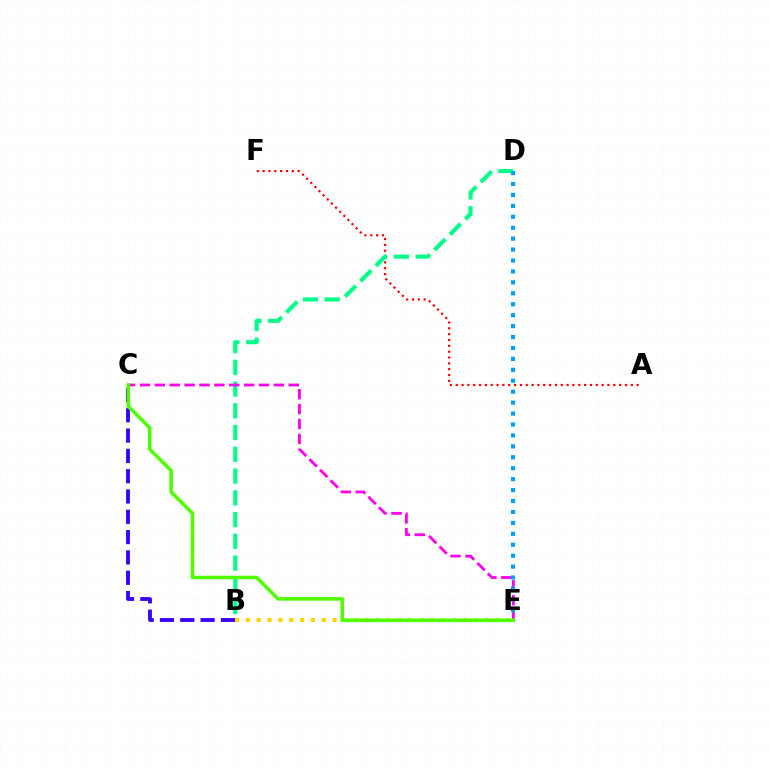{('B', 'E'): [{'color': '#ffd500', 'line_style': 'dotted', 'thickness': 2.95}], ('A', 'F'): [{'color': '#ff0000', 'line_style': 'dotted', 'thickness': 1.59}], ('B', 'D'): [{'color': '#00ff86', 'line_style': 'dashed', 'thickness': 2.95}], ('C', 'E'): [{'color': '#ff00ed', 'line_style': 'dashed', 'thickness': 2.02}, {'color': '#4fff00', 'line_style': 'solid', 'thickness': 2.55}], ('D', 'E'): [{'color': '#009eff', 'line_style': 'dotted', 'thickness': 2.97}], ('B', 'C'): [{'color': '#3700ff', 'line_style': 'dashed', 'thickness': 2.76}]}